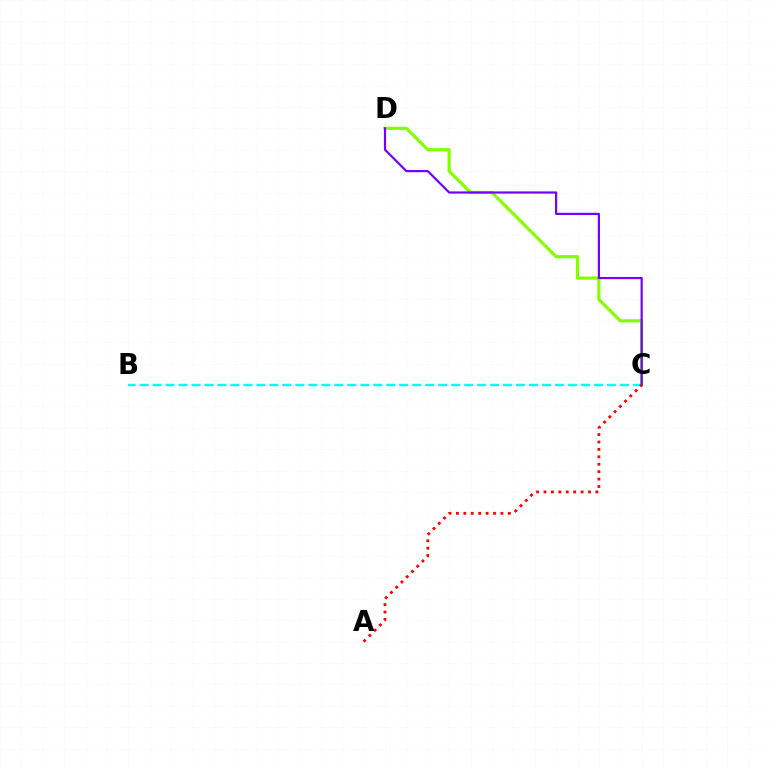{('C', 'D'): [{'color': '#84ff00', 'line_style': 'solid', 'thickness': 2.29}, {'color': '#7200ff', 'line_style': 'solid', 'thickness': 1.58}], ('B', 'C'): [{'color': '#00fff6', 'line_style': 'dashed', 'thickness': 1.76}], ('A', 'C'): [{'color': '#ff0000', 'line_style': 'dotted', 'thickness': 2.02}]}